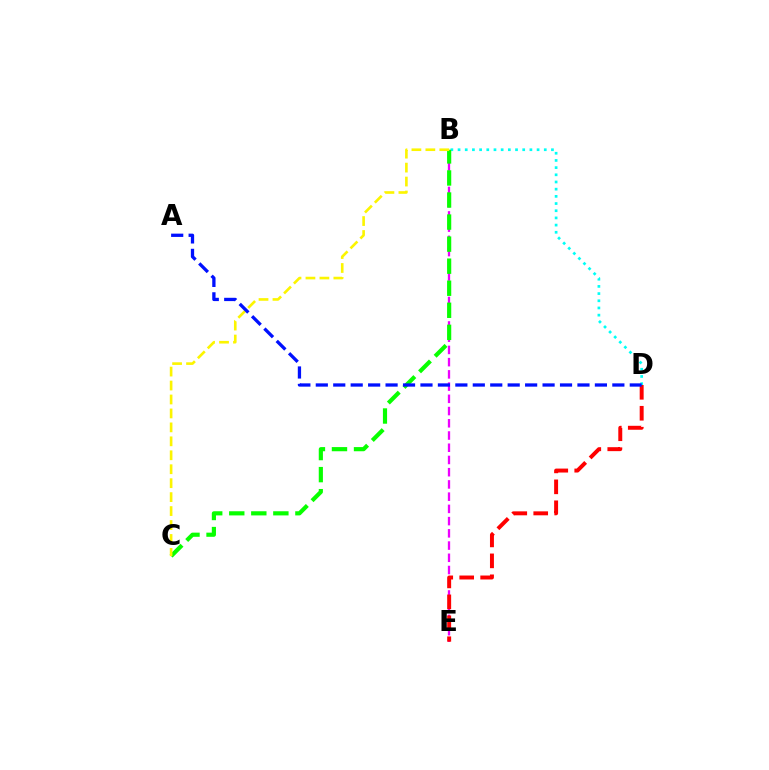{('B', 'E'): [{'color': '#ee00ff', 'line_style': 'dashed', 'thickness': 1.66}], ('B', 'D'): [{'color': '#00fff6', 'line_style': 'dotted', 'thickness': 1.95}], ('D', 'E'): [{'color': '#ff0000', 'line_style': 'dashed', 'thickness': 2.85}], ('B', 'C'): [{'color': '#08ff00', 'line_style': 'dashed', 'thickness': 3.0}, {'color': '#fcf500', 'line_style': 'dashed', 'thickness': 1.89}], ('A', 'D'): [{'color': '#0010ff', 'line_style': 'dashed', 'thickness': 2.37}]}